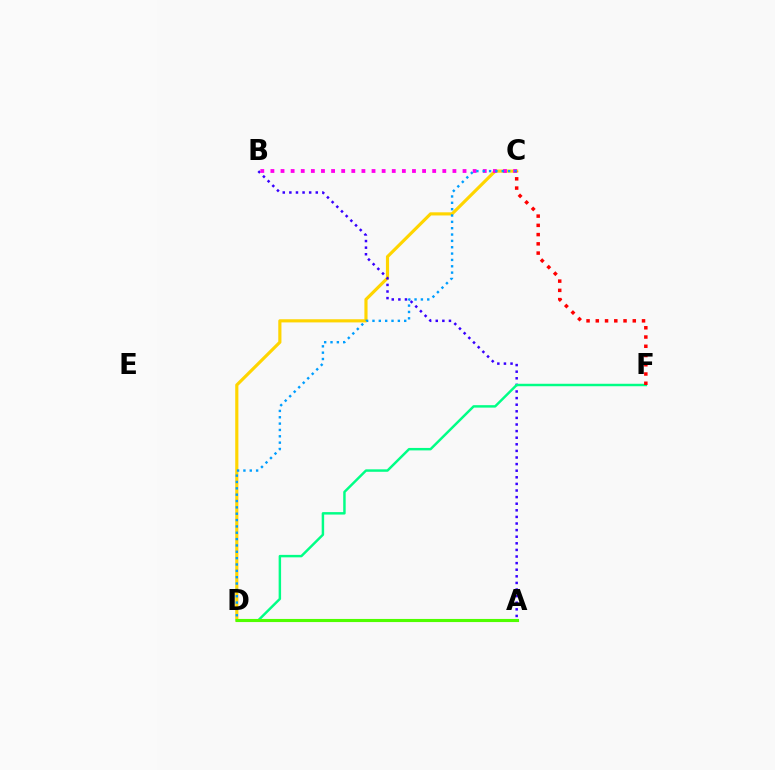{('C', 'D'): [{'color': '#ffd500', 'line_style': 'solid', 'thickness': 2.27}, {'color': '#009eff', 'line_style': 'dotted', 'thickness': 1.72}], ('A', 'B'): [{'color': '#3700ff', 'line_style': 'dotted', 'thickness': 1.79}], ('D', 'F'): [{'color': '#00ff86', 'line_style': 'solid', 'thickness': 1.77}], ('B', 'C'): [{'color': '#ff00ed', 'line_style': 'dotted', 'thickness': 2.75}], ('C', 'F'): [{'color': '#ff0000', 'line_style': 'dotted', 'thickness': 2.51}], ('A', 'D'): [{'color': '#4fff00', 'line_style': 'solid', 'thickness': 2.25}]}